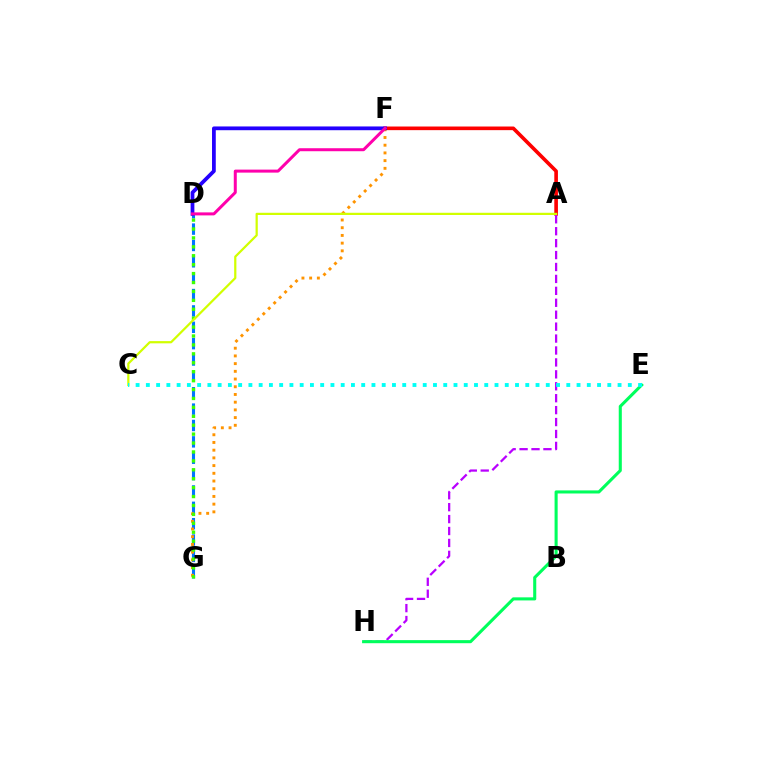{('A', 'F'): [{'color': '#ff0000', 'line_style': 'solid', 'thickness': 2.62}], ('D', 'G'): [{'color': '#0074ff', 'line_style': 'dashed', 'thickness': 2.22}, {'color': '#3dff00', 'line_style': 'dotted', 'thickness': 2.42}], ('F', 'G'): [{'color': '#ff9400', 'line_style': 'dotted', 'thickness': 2.09}], ('D', 'F'): [{'color': '#2500ff', 'line_style': 'solid', 'thickness': 2.71}, {'color': '#ff00ac', 'line_style': 'solid', 'thickness': 2.16}], ('A', 'H'): [{'color': '#b900ff', 'line_style': 'dashed', 'thickness': 1.62}], ('A', 'C'): [{'color': '#d1ff00', 'line_style': 'solid', 'thickness': 1.6}], ('E', 'H'): [{'color': '#00ff5c', 'line_style': 'solid', 'thickness': 2.21}], ('C', 'E'): [{'color': '#00fff6', 'line_style': 'dotted', 'thickness': 2.79}]}